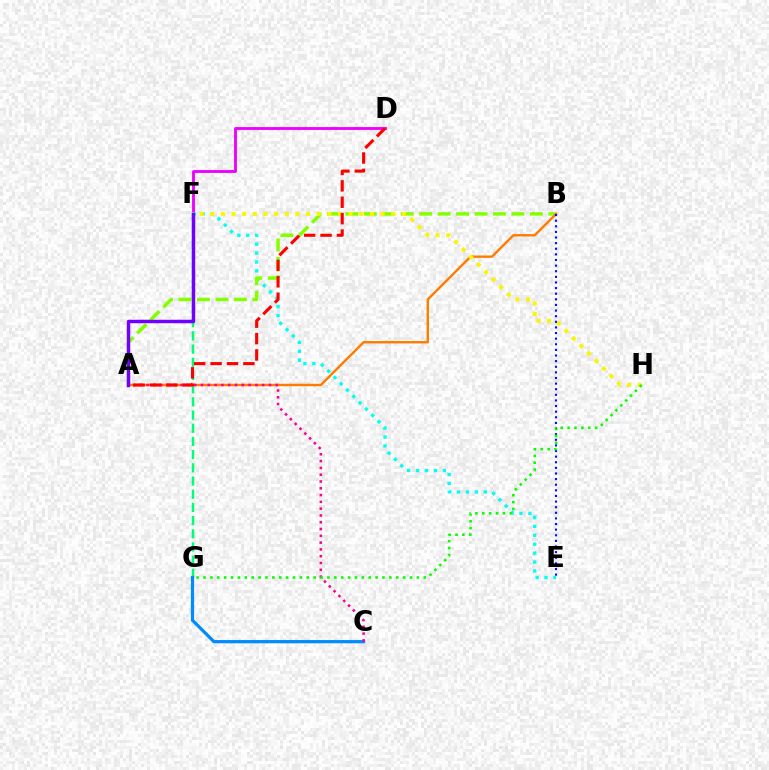{('F', 'G'): [{'color': '#00ff74', 'line_style': 'dashed', 'thickness': 1.79}], ('D', 'F'): [{'color': '#ee00ff', 'line_style': 'solid', 'thickness': 2.06}], ('E', 'F'): [{'color': '#00fff6', 'line_style': 'dotted', 'thickness': 2.42}], ('A', 'B'): [{'color': '#84ff00', 'line_style': 'dashed', 'thickness': 2.51}, {'color': '#ff7c00', 'line_style': 'solid', 'thickness': 1.73}], ('C', 'G'): [{'color': '#008cff', 'line_style': 'solid', 'thickness': 2.33}], ('F', 'H'): [{'color': '#fcf500', 'line_style': 'dotted', 'thickness': 2.89}], ('B', 'E'): [{'color': '#0010ff', 'line_style': 'dotted', 'thickness': 1.53}], ('A', 'C'): [{'color': '#ff0094', 'line_style': 'dotted', 'thickness': 1.85}], ('G', 'H'): [{'color': '#08ff00', 'line_style': 'dotted', 'thickness': 1.87}], ('A', 'F'): [{'color': '#7200ff', 'line_style': 'solid', 'thickness': 2.47}], ('A', 'D'): [{'color': '#ff0000', 'line_style': 'dashed', 'thickness': 2.23}]}